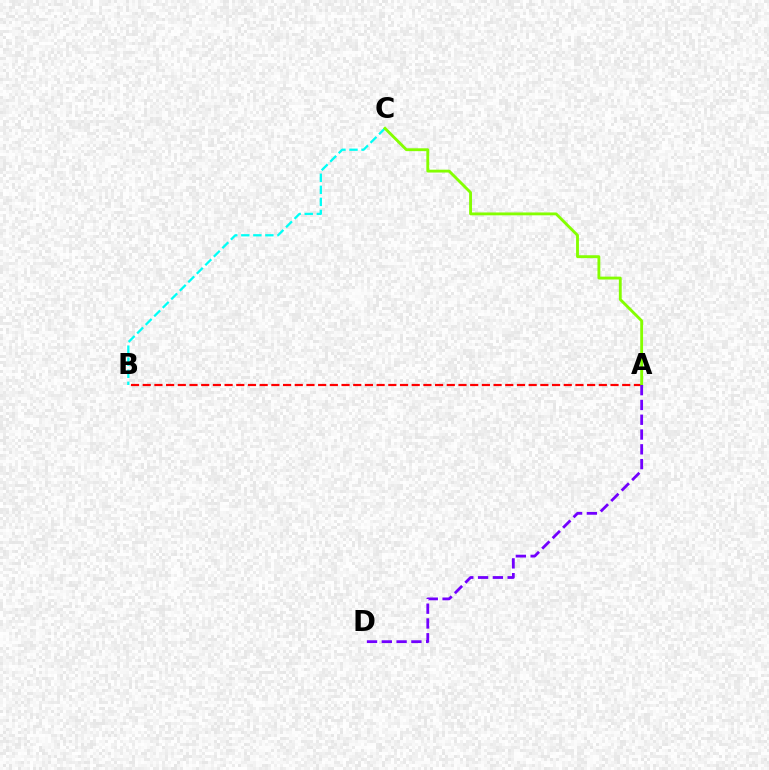{('B', 'C'): [{'color': '#00fff6', 'line_style': 'dashed', 'thickness': 1.64}], ('A', 'B'): [{'color': '#ff0000', 'line_style': 'dashed', 'thickness': 1.59}], ('A', 'C'): [{'color': '#84ff00', 'line_style': 'solid', 'thickness': 2.05}], ('A', 'D'): [{'color': '#7200ff', 'line_style': 'dashed', 'thickness': 2.01}]}